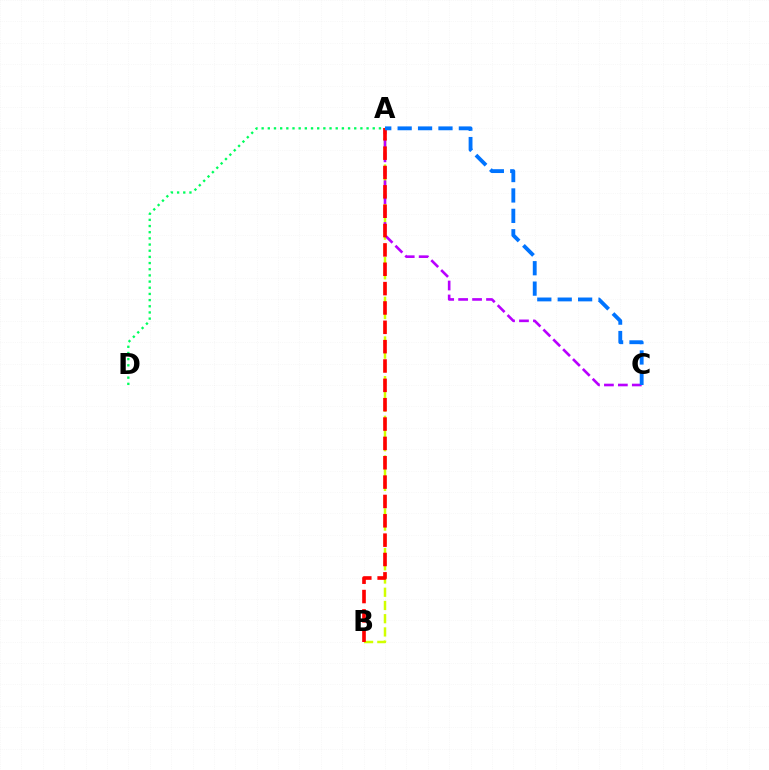{('A', 'B'): [{'color': '#d1ff00', 'line_style': 'dashed', 'thickness': 1.8}, {'color': '#ff0000', 'line_style': 'dashed', 'thickness': 2.63}], ('A', 'C'): [{'color': '#b900ff', 'line_style': 'dashed', 'thickness': 1.89}, {'color': '#0074ff', 'line_style': 'dashed', 'thickness': 2.77}], ('A', 'D'): [{'color': '#00ff5c', 'line_style': 'dotted', 'thickness': 1.68}]}